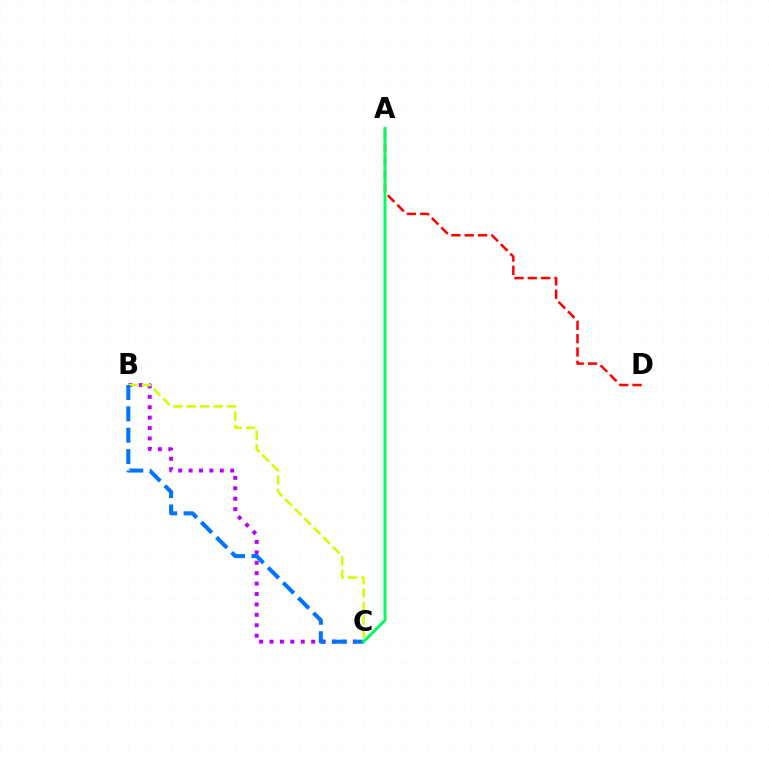{('A', 'D'): [{'color': '#ff0000', 'line_style': 'dashed', 'thickness': 1.81}], ('B', 'C'): [{'color': '#b900ff', 'line_style': 'dotted', 'thickness': 2.83}, {'color': '#d1ff00', 'line_style': 'dashed', 'thickness': 1.82}, {'color': '#0074ff', 'line_style': 'dashed', 'thickness': 2.91}], ('A', 'C'): [{'color': '#00ff5c', 'line_style': 'solid', 'thickness': 2.12}]}